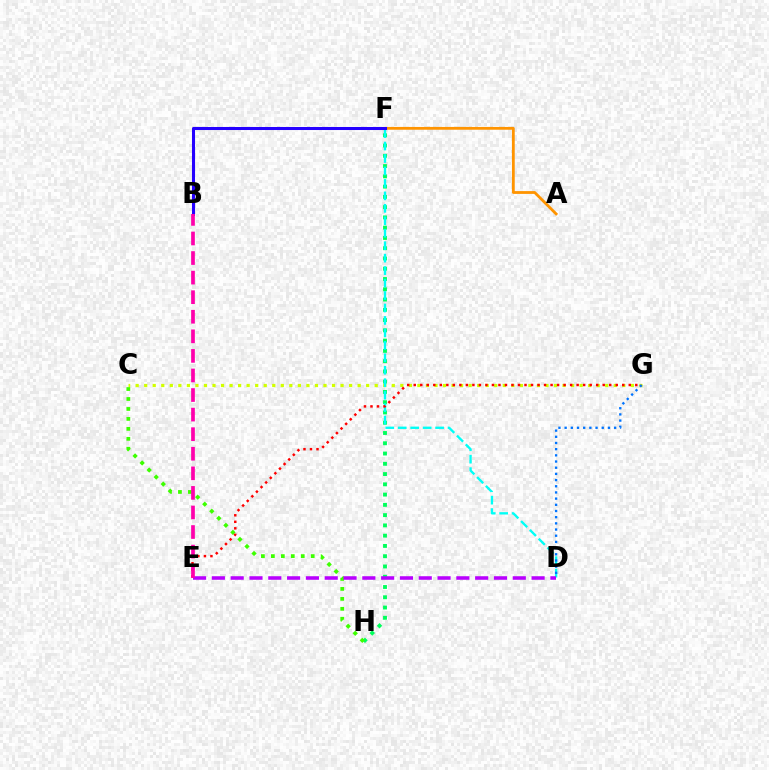{('F', 'H'): [{'color': '#00ff5c', 'line_style': 'dotted', 'thickness': 2.79}], ('C', 'G'): [{'color': '#d1ff00', 'line_style': 'dotted', 'thickness': 2.32}], ('A', 'F'): [{'color': '#ff9400', 'line_style': 'solid', 'thickness': 2.02}], ('D', 'F'): [{'color': '#00fff6', 'line_style': 'dashed', 'thickness': 1.69}], ('D', 'G'): [{'color': '#0074ff', 'line_style': 'dotted', 'thickness': 1.68}], ('C', 'H'): [{'color': '#3dff00', 'line_style': 'dotted', 'thickness': 2.71}], ('E', 'G'): [{'color': '#ff0000', 'line_style': 'dotted', 'thickness': 1.77}], ('D', 'E'): [{'color': '#b900ff', 'line_style': 'dashed', 'thickness': 2.55}], ('B', 'F'): [{'color': '#2500ff', 'line_style': 'solid', 'thickness': 2.2}], ('B', 'E'): [{'color': '#ff00ac', 'line_style': 'dashed', 'thickness': 2.66}]}